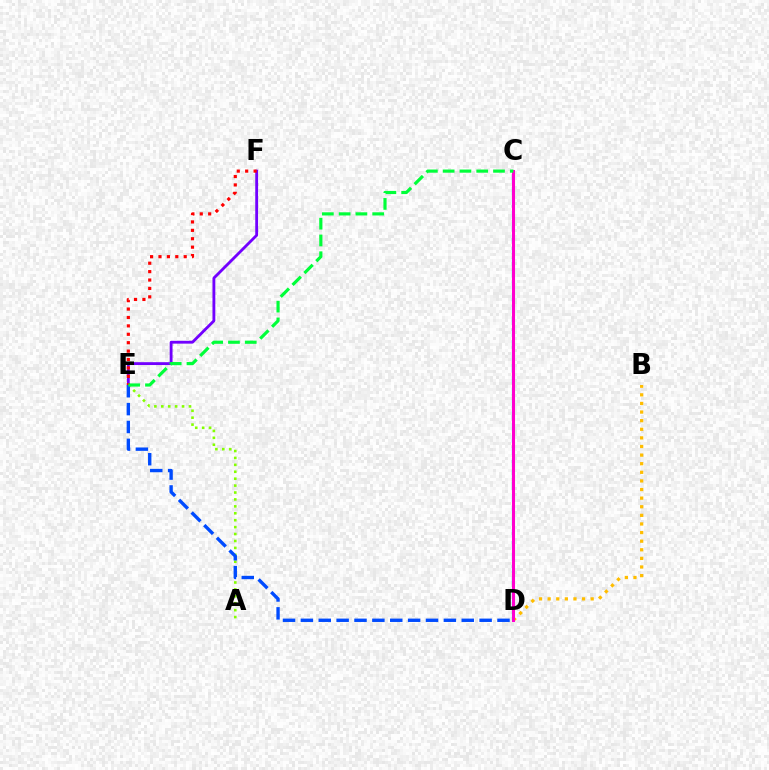{('A', 'E'): [{'color': '#84ff00', 'line_style': 'dotted', 'thickness': 1.88}], ('E', 'F'): [{'color': '#7200ff', 'line_style': 'solid', 'thickness': 2.04}, {'color': '#ff0000', 'line_style': 'dotted', 'thickness': 2.28}], ('C', 'D'): [{'color': '#00fff6', 'line_style': 'dashed', 'thickness': 1.6}, {'color': '#ff00cf', 'line_style': 'solid', 'thickness': 2.2}], ('D', 'E'): [{'color': '#004bff', 'line_style': 'dashed', 'thickness': 2.43}], ('B', 'D'): [{'color': '#ffbd00', 'line_style': 'dotted', 'thickness': 2.34}], ('C', 'E'): [{'color': '#00ff39', 'line_style': 'dashed', 'thickness': 2.28}]}